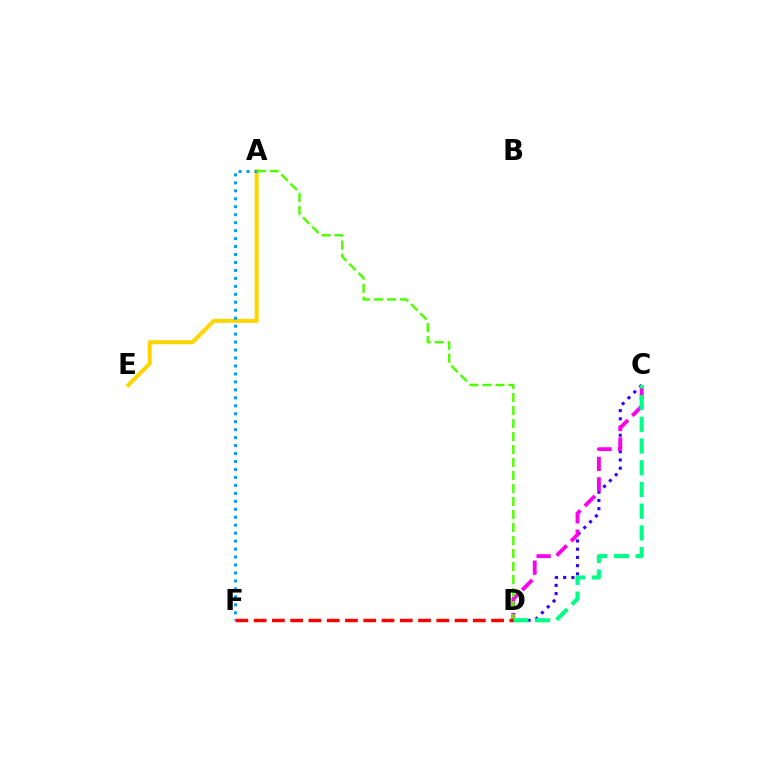{('A', 'E'): [{'color': '#ffd500', 'line_style': 'solid', 'thickness': 2.9}], ('C', 'D'): [{'color': '#3700ff', 'line_style': 'dotted', 'thickness': 2.24}, {'color': '#ff00ed', 'line_style': 'dashed', 'thickness': 2.77}, {'color': '#00ff86', 'line_style': 'dashed', 'thickness': 2.95}], ('A', 'F'): [{'color': '#009eff', 'line_style': 'dotted', 'thickness': 2.16}], ('A', 'D'): [{'color': '#4fff00', 'line_style': 'dashed', 'thickness': 1.77}], ('D', 'F'): [{'color': '#ff0000', 'line_style': 'dashed', 'thickness': 2.48}]}